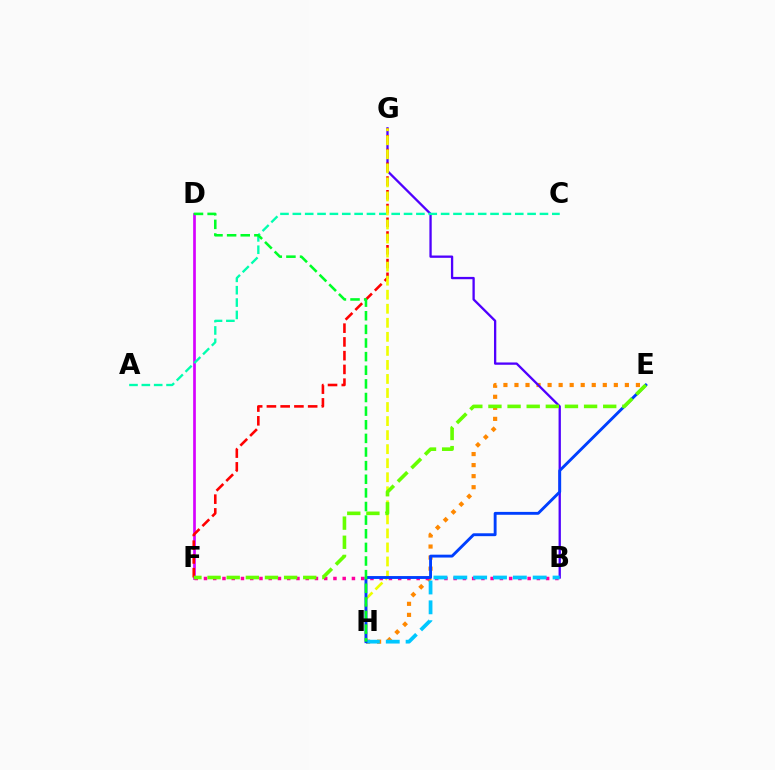{('D', 'F'): [{'color': '#d600ff', 'line_style': 'solid', 'thickness': 1.94}], ('E', 'H'): [{'color': '#ff8800', 'line_style': 'dotted', 'thickness': 3.0}, {'color': '#003fff', 'line_style': 'solid', 'thickness': 2.07}], ('B', 'G'): [{'color': '#4f00ff', 'line_style': 'solid', 'thickness': 1.66}], ('B', 'F'): [{'color': '#ff00a0', 'line_style': 'dotted', 'thickness': 2.51}], ('B', 'H'): [{'color': '#00c7ff', 'line_style': 'dashed', 'thickness': 2.7}], ('F', 'G'): [{'color': '#ff0000', 'line_style': 'dashed', 'thickness': 1.87}], ('A', 'C'): [{'color': '#00ffaf', 'line_style': 'dashed', 'thickness': 1.68}], ('G', 'H'): [{'color': '#eeff00', 'line_style': 'dashed', 'thickness': 1.91}], ('E', 'F'): [{'color': '#66ff00', 'line_style': 'dashed', 'thickness': 2.6}], ('D', 'H'): [{'color': '#00ff27', 'line_style': 'dashed', 'thickness': 1.85}]}